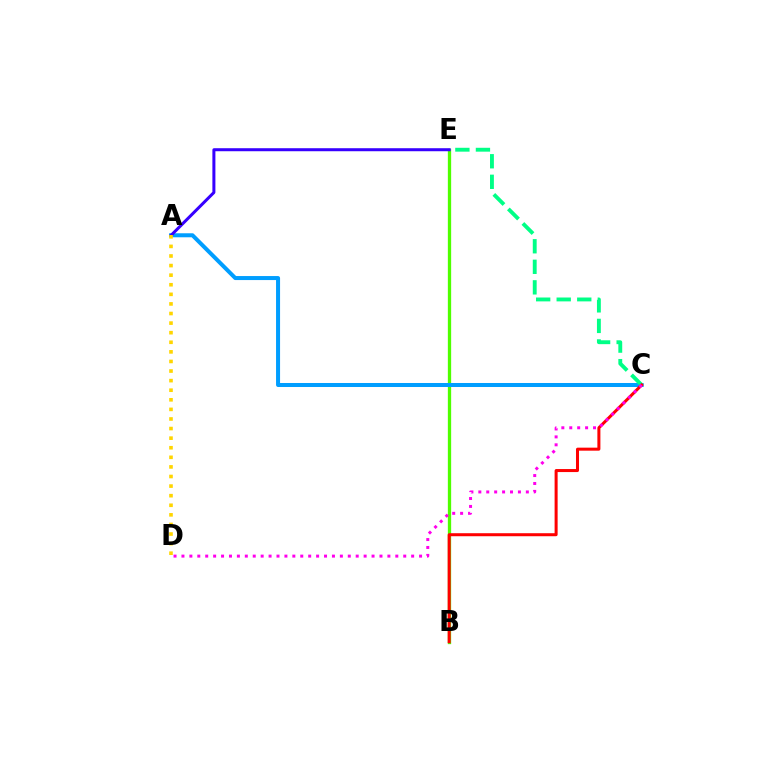{('B', 'E'): [{'color': '#4fff00', 'line_style': 'solid', 'thickness': 2.37}], ('A', 'C'): [{'color': '#009eff', 'line_style': 'solid', 'thickness': 2.89}], ('A', 'E'): [{'color': '#3700ff', 'line_style': 'solid', 'thickness': 2.17}], ('C', 'E'): [{'color': '#00ff86', 'line_style': 'dashed', 'thickness': 2.79}], ('B', 'C'): [{'color': '#ff0000', 'line_style': 'solid', 'thickness': 2.17}], ('A', 'D'): [{'color': '#ffd500', 'line_style': 'dotted', 'thickness': 2.6}], ('C', 'D'): [{'color': '#ff00ed', 'line_style': 'dotted', 'thickness': 2.15}]}